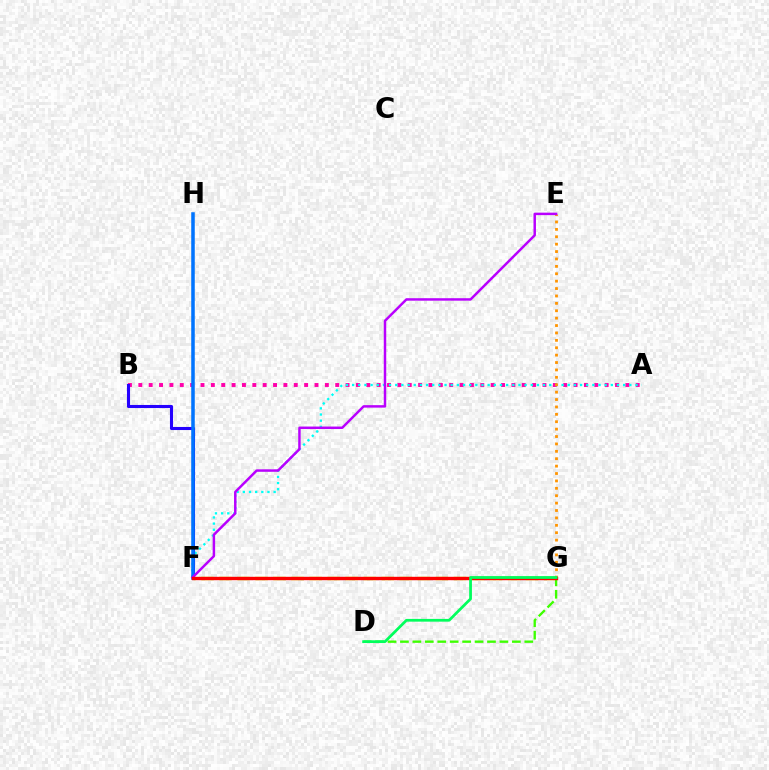{('A', 'B'): [{'color': '#ff00ac', 'line_style': 'dotted', 'thickness': 2.82}], ('F', 'G'): [{'color': '#d1ff00', 'line_style': 'dashed', 'thickness': 2.45}, {'color': '#ff0000', 'line_style': 'solid', 'thickness': 2.44}], ('A', 'F'): [{'color': '#00fff6', 'line_style': 'dotted', 'thickness': 1.67}], ('D', 'G'): [{'color': '#3dff00', 'line_style': 'dashed', 'thickness': 1.69}, {'color': '#00ff5c', 'line_style': 'solid', 'thickness': 1.98}], ('B', 'F'): [{'color': '#2500ff', 'line_style': 'solid', 'thickness': 2.22}], ('E', 'G'): [{'color': '#ff9400', 'line_style': 'dotted', 'thickness': 2.01}], ('F', 'H'): [{'color': '#0074ff', 'line_style': 'solid', 'thickness': 2.54}], ('E', 'F'): [{'color': '#b900ff', 'line_style': 'solid', 'thickness': 1.78}]}